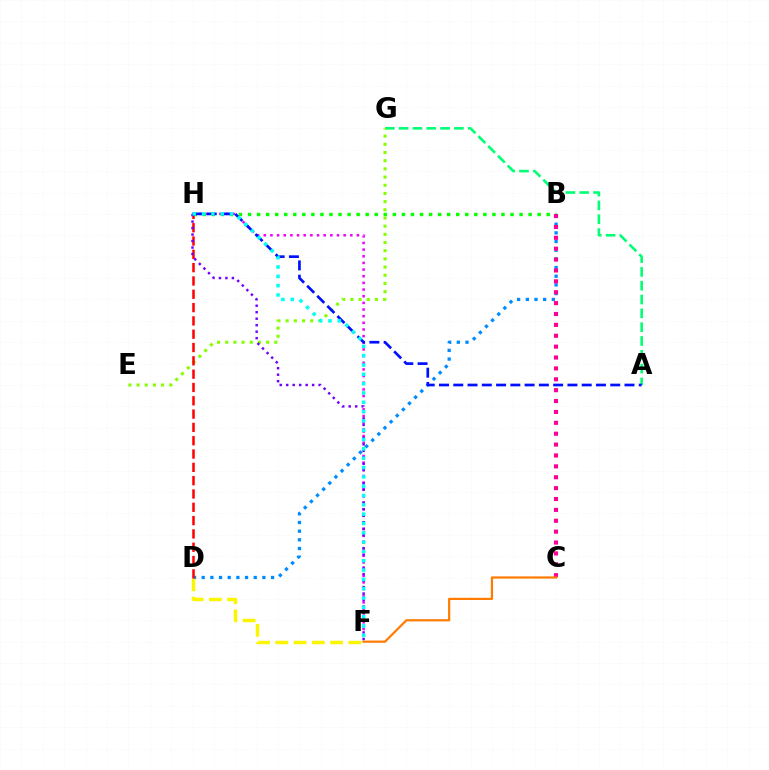{('B', 'D'): [{'color': '#008cff', 'line_style': 'dotted', 'thickness': 2.36}], ('A', 'G'): [{'color': '#00ff74', 'line_style': 'dashed', 'thickness': 1.88}], ('B', 'H'): [{'color': '#08ff00', 'line_style': 'dotted', 'thickness': 2.46}], ('D', 'F'): [{'color': '#fcf500', 'line_style': 'dashed', 'thickness': 2.48}], ('F', 'H'): [{'color': '#ee00ff', 'line_style': 'dotted', 'thickness': 1.81}, {'color': '#7200ff', 'line_style': 'dotted', 'thickness': 1.76}, {'color': '#00fff6', 'line_style': 'dotted', 'thickness': 2.53}], ('B', 'C'): [{'color': '#ff0094', 'line_style': 'dotted', 'thickness': 2.96}], ('E', 'G'): [{'color': '#84ff00', 'line_style': 'dotted', 'thickness': 2.22}], ('D', 'H'): [{'color': '#ff0000', 'line_style': 'dashed', 'thickness': 1.81}], ('A', 'H'): [{'color': '#0010ff', 'line_style': 'dashed', 'thickness': 1.94}], ('C', 'F'): [{'color': '#ff7c00', 'line_style': 'solid', 'thickness': 1.6}]}